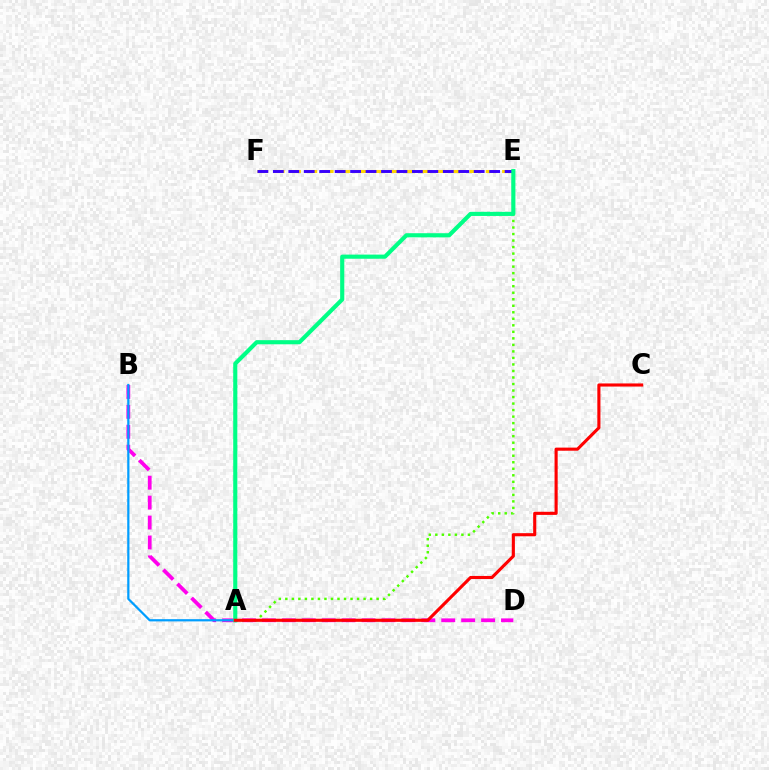{('B', 'D'): [{'color': '#ff00ed', 'line_style': 'dashed', 'thickness': 2.71}], ('A', 'B'): [{'color': '#009eff', 'line_style': 'solid', 'thickness': 1.6}], ('E', 'F'): [{'color': '#ffd500', 'line_style': 'dashed', 'thickness': 2.22}, {'color': '#3700ff', 'line_style': 'dashed', 'thickness': 2.1}], ('A', 'E'): [{'color': '#4fff00', 'line_style': 'dotted', 'thickness': 1.77}, {'color': '#00ff86', 'line_style': 'solid', 'thickness': 2.97}], ('A', 'C'): [{'color': '#ff0000', 'line_style': 'solid', 'thickness': 2.24}]}